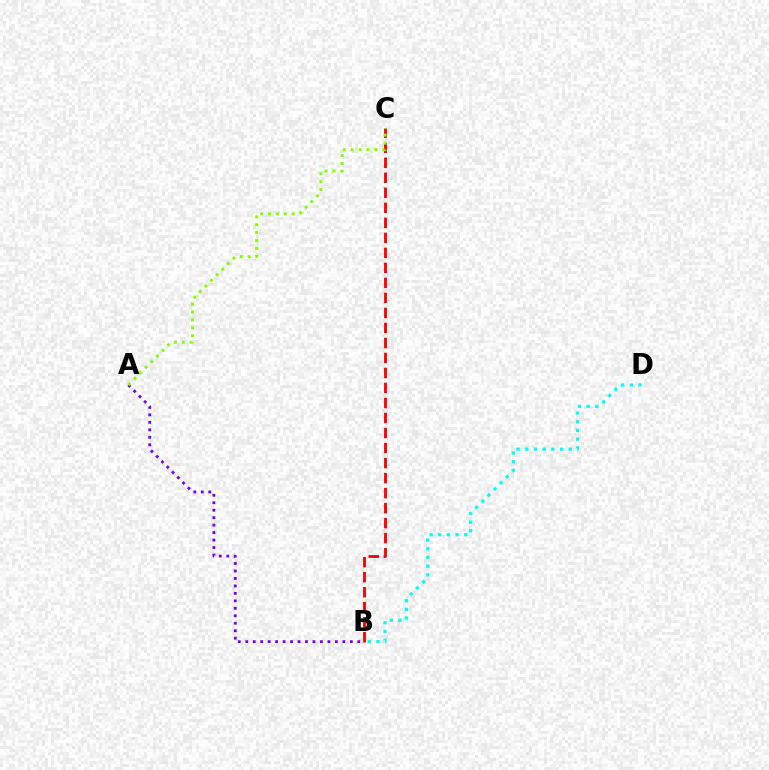{('B', 'D'): [{'color': '#00fff6', 'line_style': 'dotted', 'thickness': 2.36}], ('A', 'B'): [{'color': '#7200ff', 'line_style': 'dotted', 'thickness': 2.03}], ('B', 'C'): [{'color': '#ff0000', 'line_style': 'dashed', 'thickness': 2.04}], ('A', 'C'): [{'color': '#84ff00', 'line_style': 'dotted', 'thickness': 2.15}]}